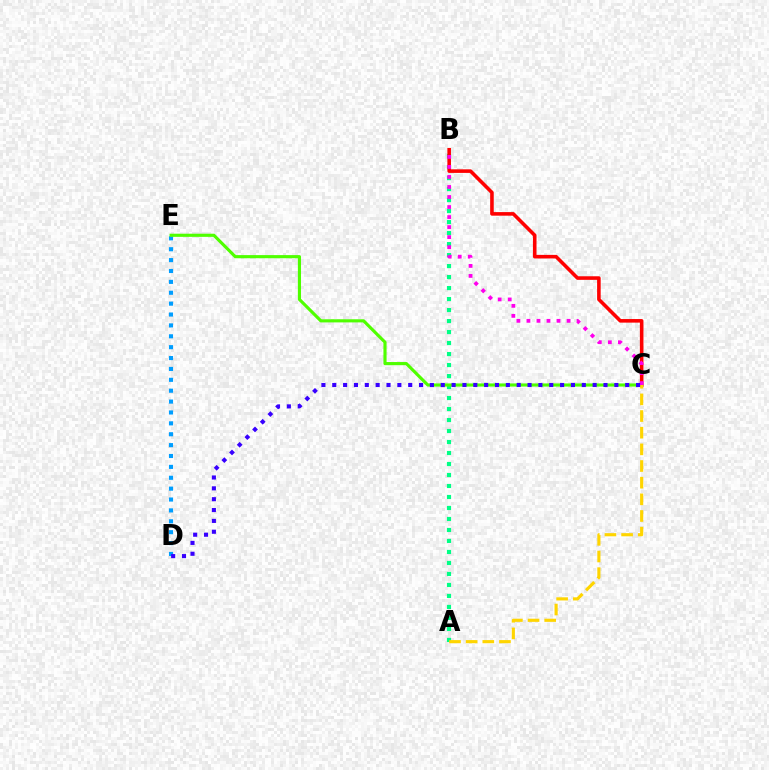{('A', 'B'): [{'color': '#00ff86', 'line_style': 'dotted', 'thickness': 2.99}], ('D', 'E'): [{'color': '#009eff', 'line_style': 'dotted', 'thickness': 2.96}], ('C', 'E'): [{'color': '#4fff00', 'line_style': 'solid', 'thickness': 2.26}], ('B', 'C'): [{'color': '#ff0000', 'line_style': 'solid', 'thickness': 2.58}, {'color': '#ff00ed', 'line_style': 'dotted', 'thickness': 2.73}], ('A', 'C'): [{'color': '#ffd500', 'line_style': 'dashed', 'thickness': 2.26}], ('C', 'D'): [{'color': '#3700ff', 'line_style': 'dotted', 'thickness': 2.95}]}